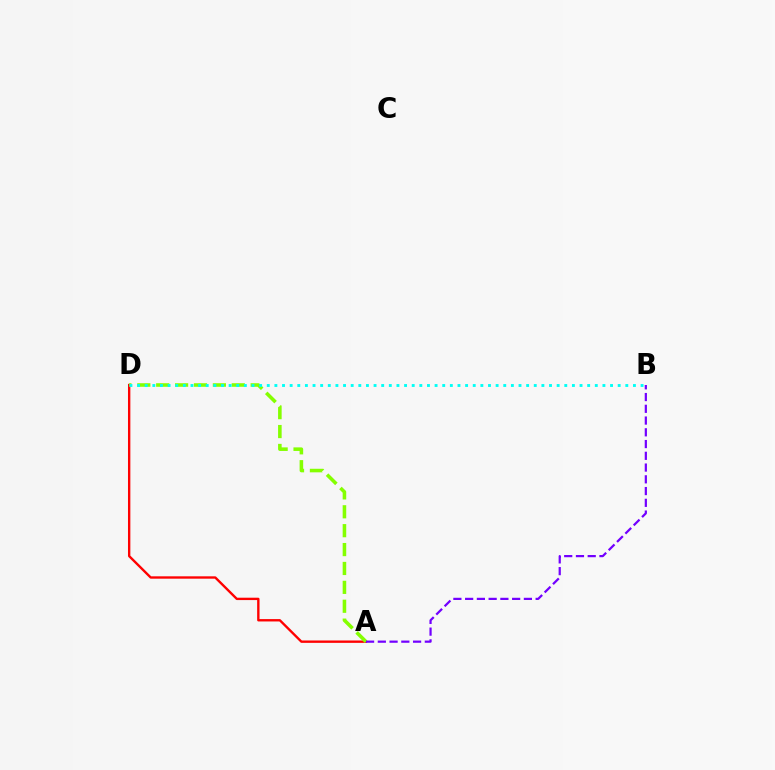{('A', 'D'): [{'color': '#ff0000', 'line_style': 'solid', 'thickness': 1.7}, {'color': '#84ff00', 'line_style': 'dashed', 'thickness': 2.57}], ('B', 'D'): [{'color': '#00fff6', 'line_style': 'dotted', 'thickness': 2.07}], ('A', 'B'): [{'color': '#7200ff', 'line_style': 'dashed', 'thickness': 1.6}]}